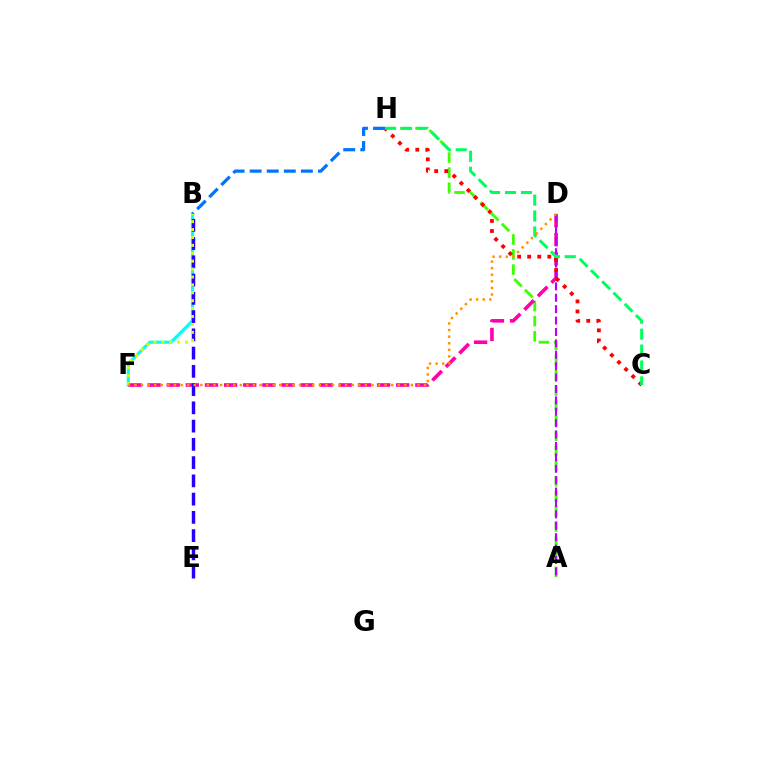{('A', 'H'): [{'color': '#3dff00', 'line_style': 'dashed', 'thickness': 2.05}], ('B', 'F'): [{'color': '#00fff6', 'line_style': 'solid', 'thickness': 2.28}, {'color': '#d1ff00', 'line_style': 'dotted', 'thickness': 2.15}], ('D', 'F'): [{'color': '#ff00ac', 'line_style': 'dashed', 'thickness': 2.6}, {'color': '#ff9400', 'line_style': 'dotted', 'thickness': 1.79}], ('A', 'D'): [{'color': '#b900ff', 'line_style': 'dashed', 'thickness': 1.55}], ('C', 'H'): [{'color': '#ff0000', 'line_style': 'dotted', 'thickness': 2.74}, {'color': '#00ff5c', 'line_style': 'dashed', 'thickness': 2.16}], ('B', 'H'): [{'color': '#0074ff', 'line_style': 'dashed', 'thickness': 2.32}], ('B', 'E'): [{'color': '#2500ff', 'line_style': 'dashed', 'thickness': 2.48}]}